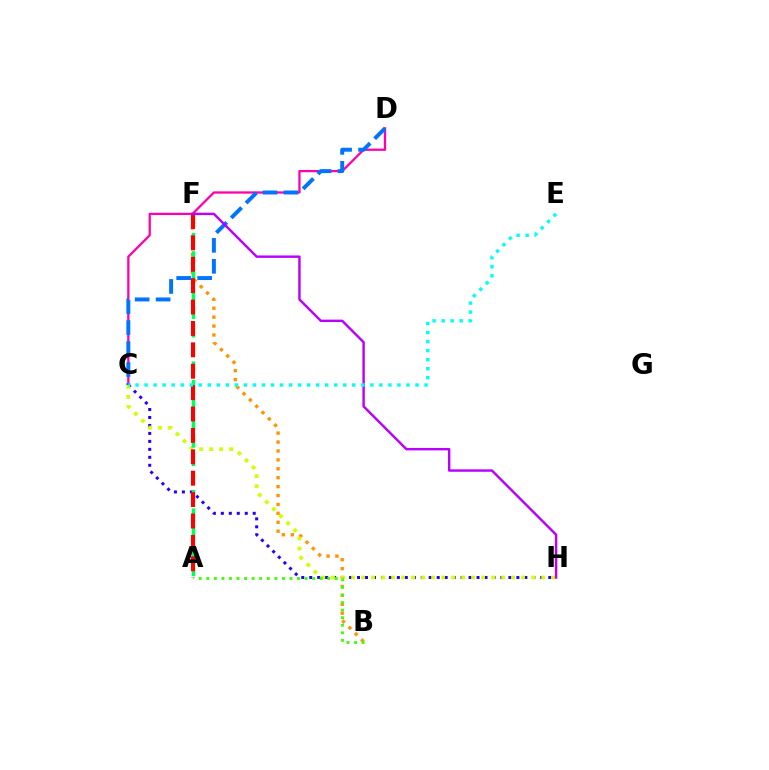{('C', 'H'): [{'color': '#2500ff', 'line_style': 'dotted', 'thickness': 2.16}, {'color': '#d1ff00', 'line_style': 'dotted', 'thickness': 2.72}], ('C', 'D'): [{'color': '#ff00ac', 'line_style': 'solid', 'thickness': 1.64}, {'color': '#0074ff', 'line_style': 'dashed', 'thickness': 2.85}], ('B', 'F'): [{'color': '#ff9400', 'line_style': 'dotted', 'thickness': 2.42}], ('A', 'B'): [{'color': '#3dff00', 'line_style': 'dotted', 'thickness': 2.05}], ('A', 'F'): [{'color': '#00ff5c', 'line_style': 'dashed', 'thickness': 2.49}, {'color': '#ff0000', 'line_style': 'dashed', 'thickness': 2.91}], ('F', 'H'): [{'color': '#b900ff', 'line_style': 'solid', 'thickness': 1.75}], ('C', 'E'): [{'color': '#00fff6', 'line_style': 'dotted', 'thickness': 2.45}]}